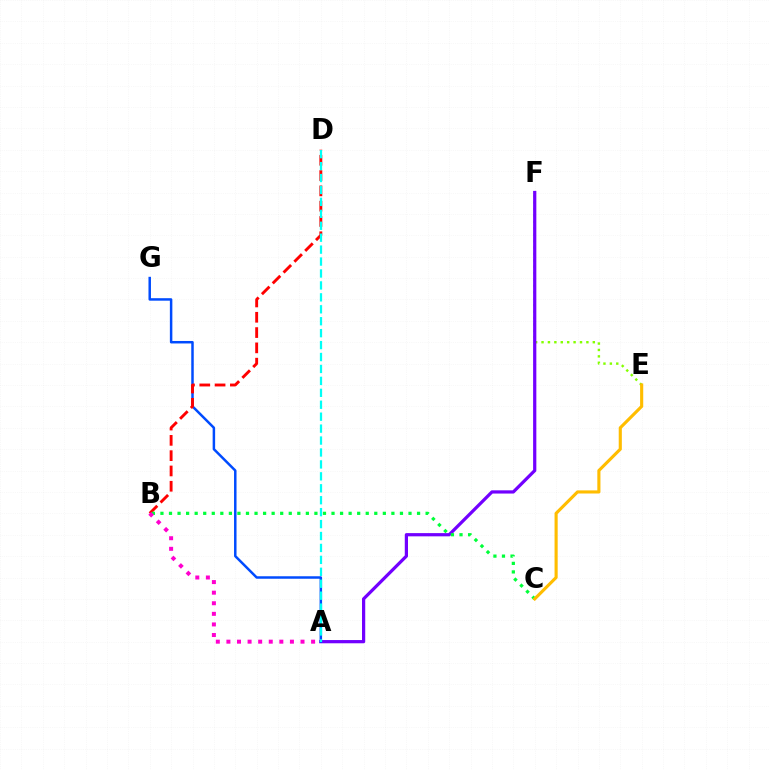{('E', 'F'): [{'color': '#84ff00', 'line_style': 'dotted', 'thickness': 1.74}], ('A', 'F'): [{'color': '#7200ff', 'line_style': 'solid', 'thickness': 2.32}], ('A', 'G'): [{'color': '#004bff', 'line_style': 'solid', 'thickness': 1.79}], ('B', 'D'): [{'color': '#ff0000', 'line_style': 'dashed', 'thickness': 2.08}], ('A', 'D'): [{'color': '#00fff6', 'line_style': 'dashed', 'thickness': 1.62}], ('B', 'C'): [{'color': '#00ff39', 'line_style': 'dotted', 'thickness': 2.32}], ('A', 'B'): [{'color': '#ff00cf', 'line_style': 'dotted', 'thickness': 2.88}], ('C', 'E'): [{'color': '#ffbd00', 'line_style': 'solid', 'thickness': 2.25}]}